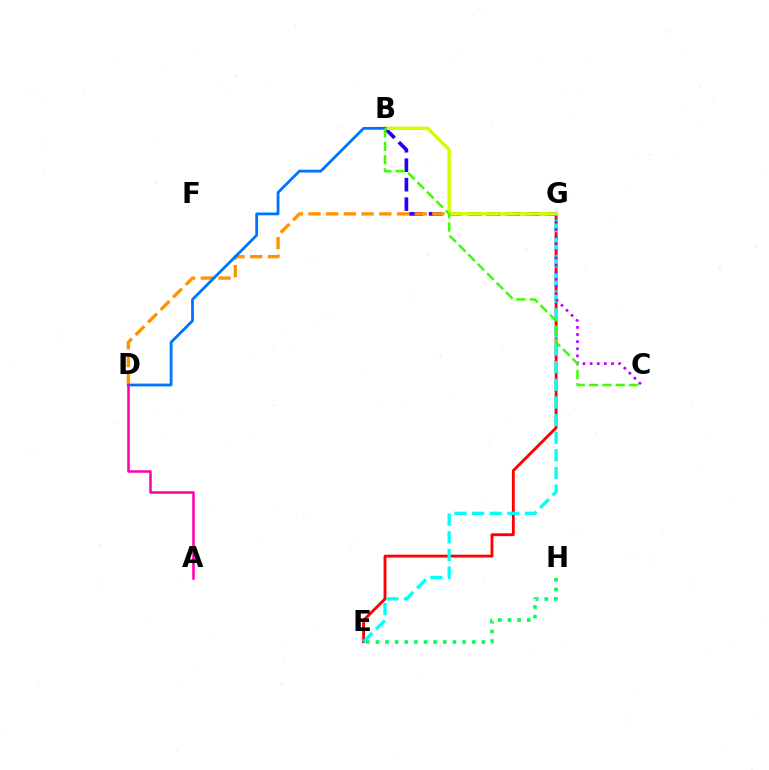{('E', 'G'): [{'color': '#ff0000', 'line_style': 'solid', 'thickness': 2.05}, {'color': '#00fff6', 'line_style': 'dashed', 'thickness': 2.4}], ('E', 'H'): [{'color': '#00ff5c', 'line_style': 'dotted', 'thickness': 2.62}], ('B', 'G'): [{'color': '#2500ff', 'line_style': 'dashed', 'thickness': 2.64}, {'color': '#d1ff00', 'line_style': 'solid', 'thickness': 2.46}], ('D', 'G'): [{'color': '#ff9400', 'line_style': 'dashed', 'thickness': 2.41}], ('C', 'G'): [{'color': '#b900ff', 'line_style': 'dotted', 'thickness': 1.93}], ('B', 'D'): [{'color': '#0074ff', 'line_style': 'solid', 'thickness': 2.01}], ('B', 'C'): [{'color': '#3dff00', 'line_style': 'dashed', 'thickness': 1.81}], ('A', 'D'): [{'color': '#ff00ac', 'line_style': 'solid', 'thickness': 1.83}]}